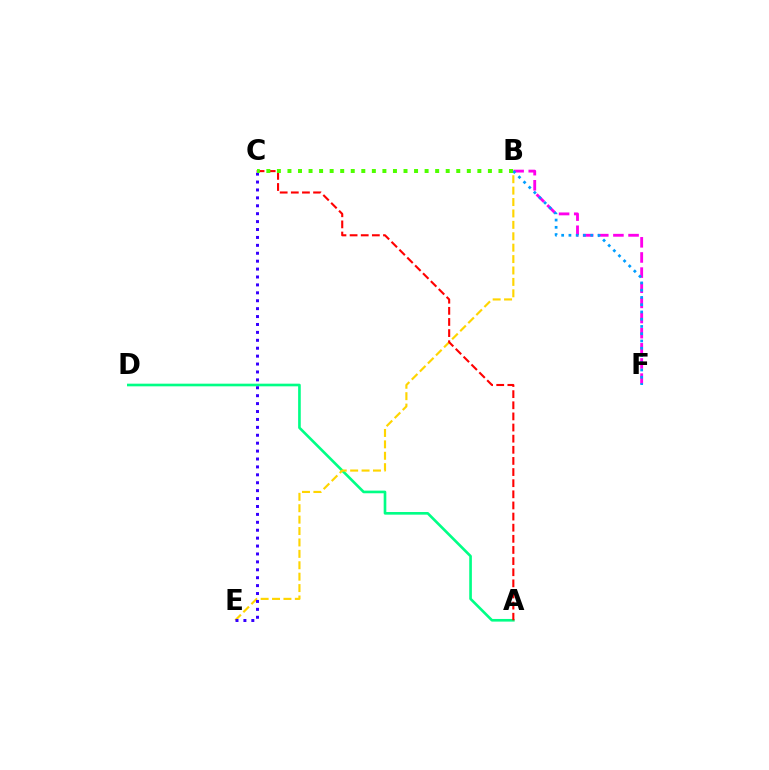{('A', 'D'): [{'color': '#00ff86', 'line_style': 'solid', 'thickness': 1.9}], ('B', 'E'): [{'color': '#ffd500', 'line_style': 'dashed', 'thickness': 1.55}], ('A', 'C'): [{'color': '#ff0000', 'line_style': 'dashed', 'thickness': 1.51}], ('B', 'F'): [{'color': '#ff00ed', 'line_style': 'dashed', 'thickness': 2.06}, {'color': '#009eff', 'line_style': 'dotted', 'thickness': 1.97}], ('C', 'E'): [{'color': '#3700ff', 'line_style': 'dotted', 'thickness': 2.15}], ('B', 'C'): [{'color': '#4fff00', 'line_style': 'dotted', 'thickness': 2.87}]}